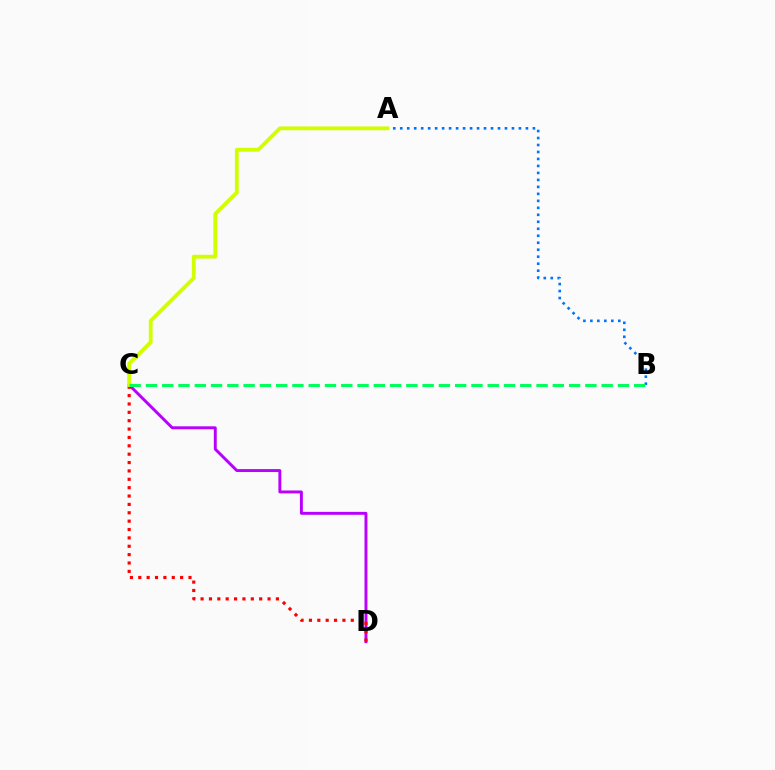{('A', 'B'): [{'color': '#0074ff', 'line_style': 'dotted', 'thickness': 1.9}], ('C', 'D'): [{'color': '#b900ff', 'line_style': 'solid', 'thickness': 2.11}, {'color': '#ff0000', 'line_style': 'dotted', 'thickness': 2.27}], ('A', 'C'): [{'color': '#d1ff00', 'line_style': 'solid', 'thickness': 2.76}], ('B', 'C'): [{'color': '#00ff5c', 'line_style': 'dashed', 'thickness': 2.21}]}